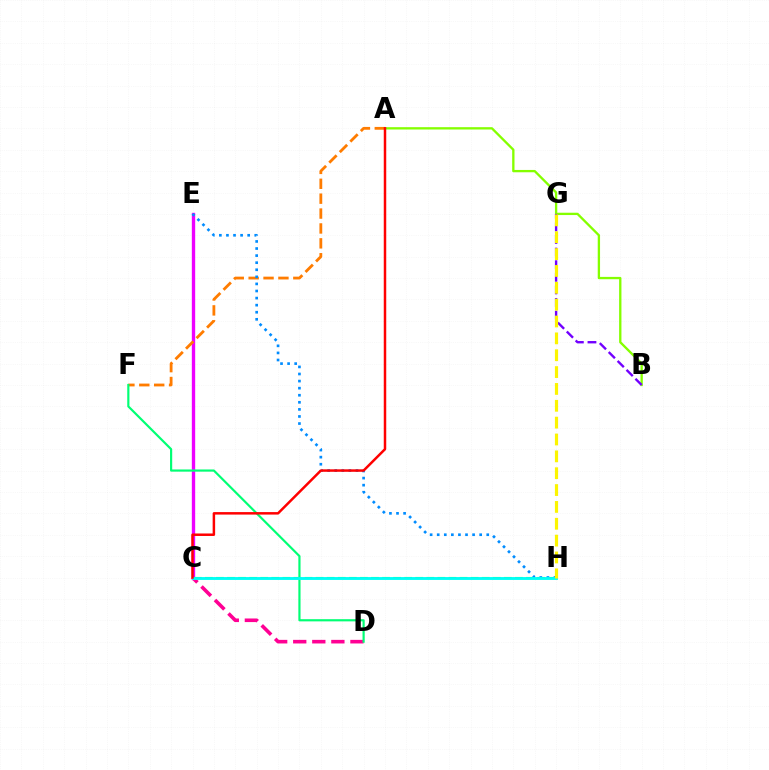{('C', 'D'): [{'color': '#ff0094', 'line_style': 'dashed', 'thickness': 2.59}], ('C', 'E'): [{'color': '#0010ff', 'line_style': 'dotted', 'thickness': 2.07}, {'color': '#ee00ff', 'line_style': 'solid', 'thickness': 2.41}], ('A', 'B'): [{'color': '#84ff00', 'line_style': 'solid', 'thickness': 1.67}], ('A', 'F'): [{'color': '#ff7c00', 'line_style': 'dashed', 'thickness': 2.02}], ('B', 'G'): [{'color': '#7200ff', 'line_style': 'dashed', 'thickness': 1.71}], ('C', 'H'): [{'color': '#08ff00', 'line_style': 'dashed', 'thickness': 1.5}, {'color': '#00fff6', 'line_style': 'solid', 'thickness': 2.07}], ('D', 'F'): [{'color': '#00ff74', 'line_style': 'solid', 'thickness': 1.57}], ('E', 'H'): [{'color': '#008cff', 'line_style': 'dotted', 'thickness': 1.92}], ('G', 'H'): [{'color': '#fcf500', 'line_style': 'dashed', 'thickness': 2.29}], ('A', 'C'): [{'color': '#ff0000', 'line_style': 'solid', 'thickness': 1.79}]}